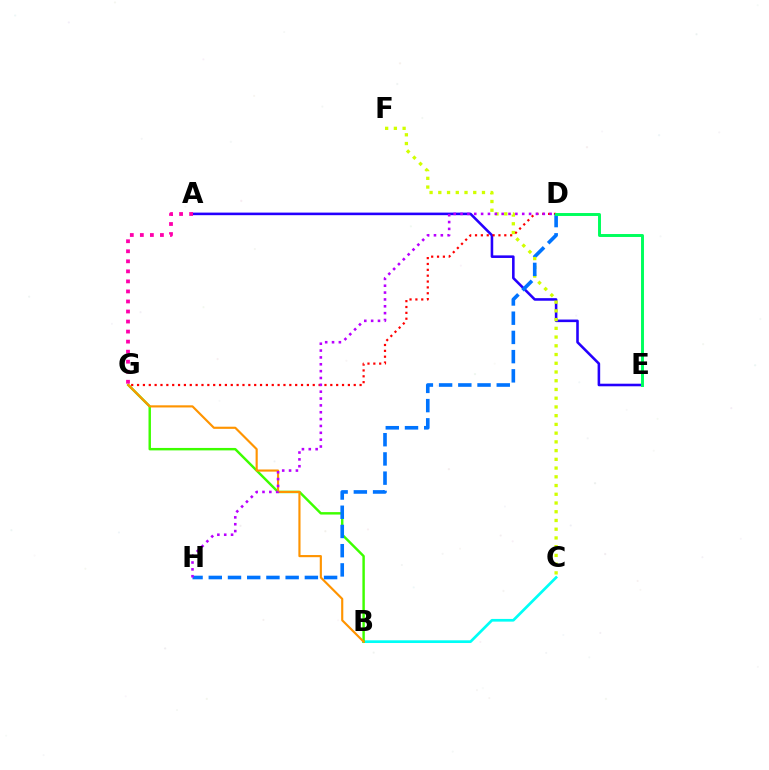{('B', 'C'): [{'color': '#00fff6', 'line_style': 'solid', 'thickness': 1.94}], ('B', 'G'): [{'color': '#3dff00', 'line_style': 'solid', 'thickness': 1.76}, {'color': '#ff9400', 'line_style': 'solid', 'thickness': 1.55}], ('A', 'E'): [{'color': '#2500ff', 'line_style': 'solid', 'thickness': 1.86}], ('A', 'G'): [{'color': '#ff00ac', 'line_style': 'dotted', 'thickness': 2.73}], ('D', 'G'): [{'color': '#ff0000', 'line_style': 'dotted', 'thickness': 1.59}], ('C', 'F'): [{'color': '#d1ff00', 'line_style': 'dotted', 'thickness': 2.37}], ('D', 'H'): [{'color': '#0074ff', 'line_style': 'dashed', 'thickness': 2.61}, {'color': '#b900ff', 'line_style': 'dotted', 'thickness': 1.86}], ('D', 'E'): [{'color': '#00ff5c', 'line_style': 'solid', 'thickness': 2.12}]}